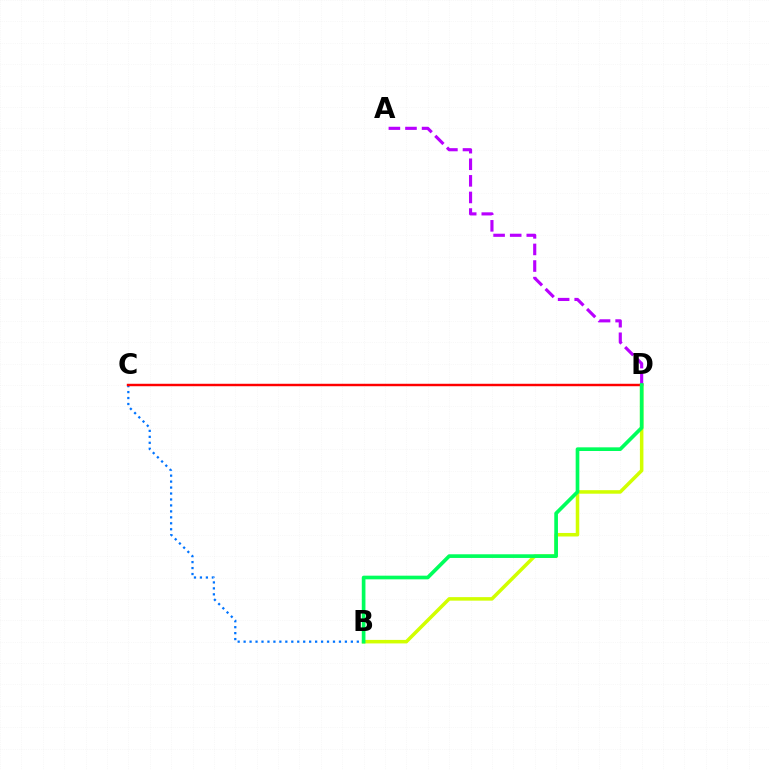{('B', 'D'): [{'color': '#d1ff00', 'line_style': 'solid', 'thickness': 2.53}, {'color': '#00ff5c', 'line_style': 'solid', 'thickness': 2.64}], ('B', 'C'): [{'color': '#0074ff', 'line_style': 'dotted', 'thickness': 1.62}], ('C', 'D'): [{'color': '#ff0000', 'line_style': 'solid', 'thickness': 1.76}], ('A', 'D'): [{'color': '#b900ff', 'line_style': 'dashed', 'thickness': 2.25}]}